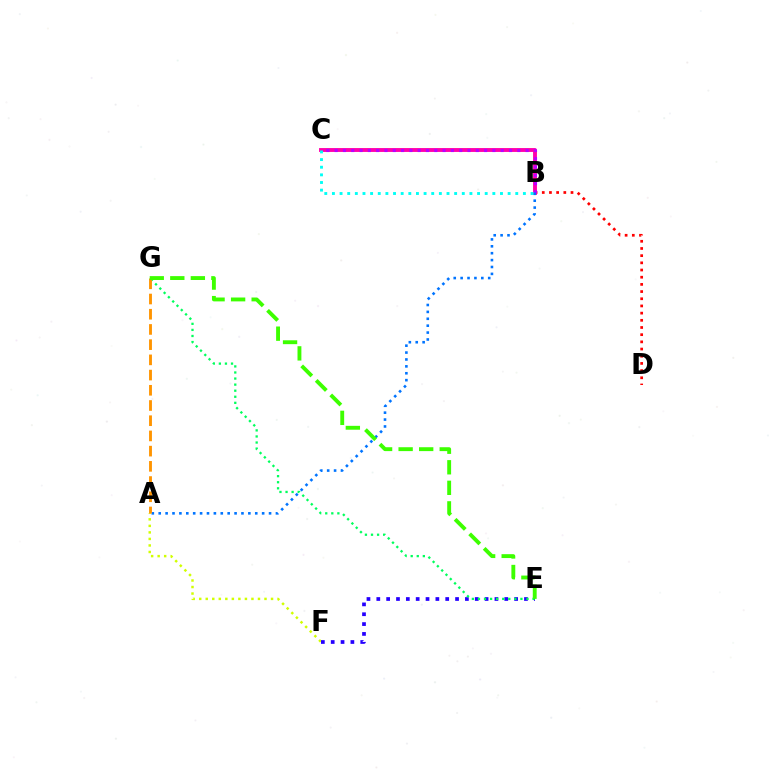{('B', 'D'): [{'color': '#ff0000', 'line_style': 'dotted', 'thickness': 1.95}], ('B', 'C'): [{'color': '#ff00ac', 'line_style': 'solid', 'thickness': 2.79}, {'color': '#b900ff', 'line_style': 'dotted', 'thickness': 2.26}, {'color': '#00fff6', 'line_style': 'dotted', 'thickness': 2.08}], ('A', 'F'): [{'color': '#d1ff00', 'line_style': 'dotted', 'thickness': 1.77}], ('E', 'F'): [{'color': '#2500ff', 'line_style': 'dotted', 'thickness': 2.67}], ('E', 'G'): [{'color': '#00ff5c', 'line_style': 'dotted', 'thickness': 1.65}, {'color': '#3dff00', 'line_style': 'dashed', 'thickness': 2.79}], ('A', 'B'): [{'color': '#0074ff', 'line_style': 'dotted', 'thickness': 1.87}], ('A', 'G'): [{'color': '#ff9400', 'line_style': 'dashed', 'thickness': 2.07}]}